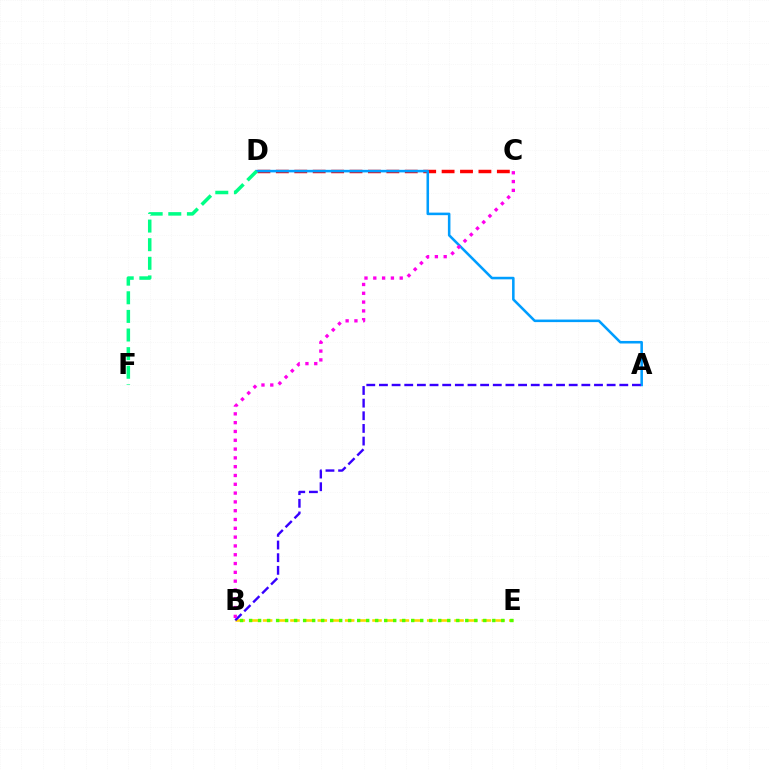{('B', 'E'): [{'color': '#ffd500', 'line_style': 'dashed', 'thickness': 1.86}, {'color': '#4fff00', 'line_style': 'dotted', 'thickness': 2.45}], ('C', 'D'): [{'color': '#ff0000', 'line_style': 'dashed', 'thickness': 2.5}], ('A', 'D'): [{'color': '#009eff', 'line_style': 'solid', 'thickness': 1.84}], ('A', 'B'): [{'color': '#3700ff', 'line_style': 'dashed', 'thickness': 1.72}], ('D', 'F'): [{'color': '#00ff86', 'line_style': 'dashed', 'thickness': 2.53}], ('B', 'C'): [{'color': '#ff00ed', 'line_style': 'dotted', 'thickness': 2.39}]}